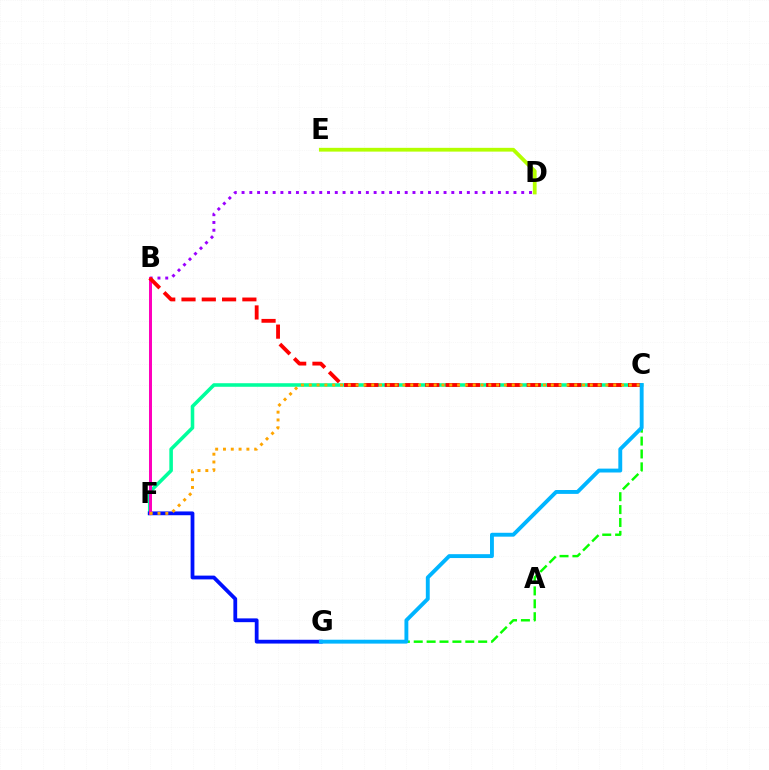{('D', 'E'): [{'color': '#b3ff00', 'line_style': 'solid', 'thickness': 2.72}], ('B', 'D'): [{'color': '#9b00ff', 'line_style': 'dotted', 'thickness': 2.11}], ('C', 'F'): [{'color': '#00ff9d', 'line_style': 'solid', 'thickness': 2.57}, {'color': '#ffa500', 'line_style': 'dotted', 'thickness': 2.12}], ('F', 'G'): [{'color': '#0010ff', 'line_style': 'solid', 'thickness': 2.72}], ('C', 'G'): [{'color': '#08ff00', 'line_style': 'dashed', 'thickness': 1.75}, {'color': '#00b5ff', 'line_style': 'solid', 'thickness': 2.79}], ('B', 'F'): [{'color': '#ff00bd', 'line_style': 'solid', 'thickness': 2.16}], ('B', 'C'): [{'color': '#ff0000', 'line_style': 'dashed', 'thickness': 2.76}]}